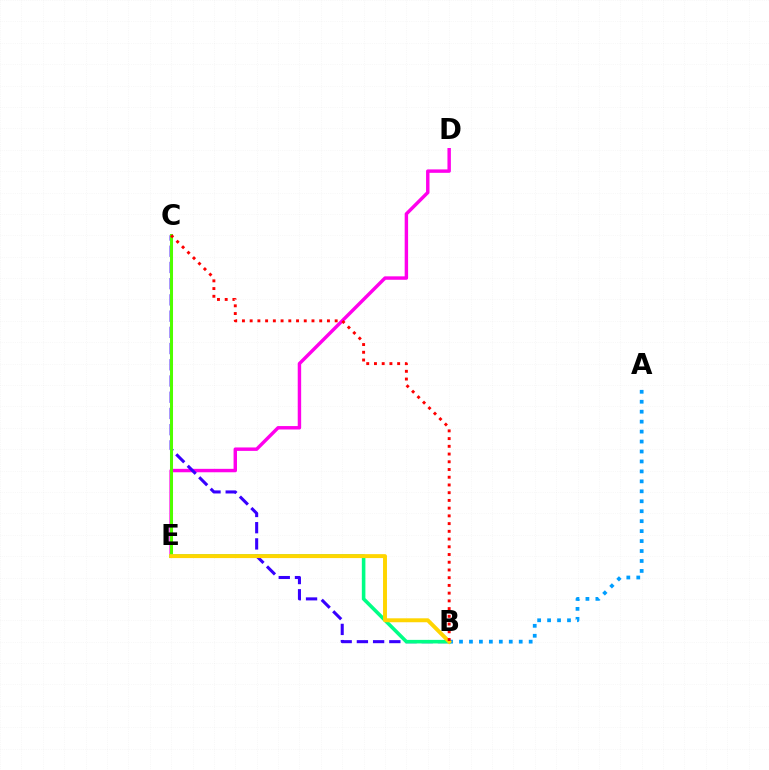{('D', 'E'): [{'color': '#ff00ed', 'line_style': 'solid', 'thickness': 2.47}], ('B', 'C'): [{'color': '#3700ff', 'line_style': 'dashed', 'thickness': 2.2}, {'color': '#ff0000', 'line_style': 'dotted', 'thickness': 2.1}], ('A', 'B'): [{'color': '#009eff', 'line_style': 'dotted', 'thickness': 2.7}], ('C', 'E'): [{'color': '#4fff00', 'line_style': 'solid', 'thickness': 2.19}], ('B', 'E'): [{'color': '#00ff86', 'line_style': 'solid', 'thickness': 2.57}, {'color': '#ffd500', 'line_style': 'solid', 'thickness': 2.84}]}